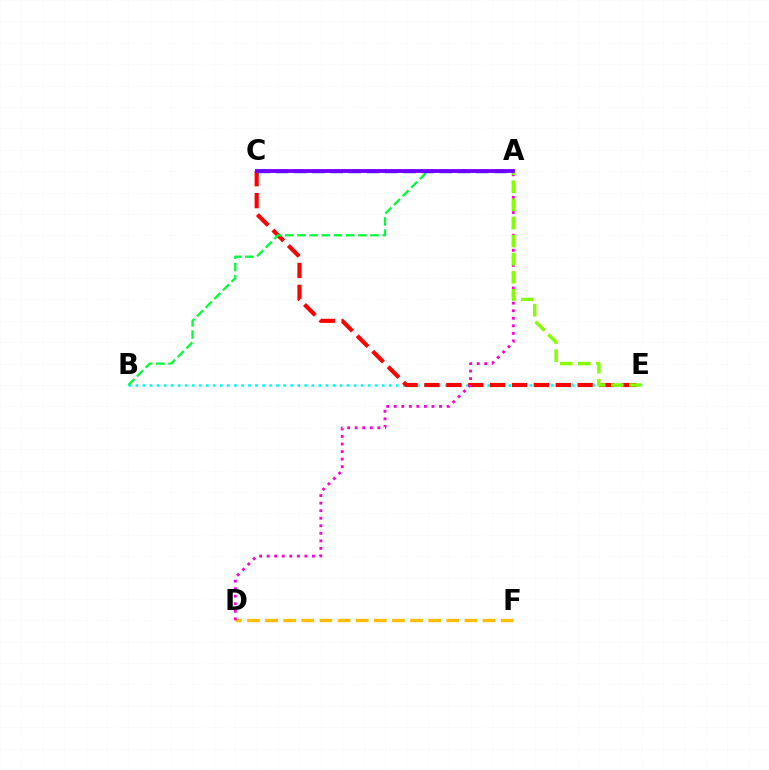{('B', 'E'): [{'color': '#00fff6', 'line_style': 'dotted', 'thickness': 1.91}], ('C', 'E'): [{'color': '#ff0000', 'line_style': 'dashed', 'thickness': 2.97}], ('D', 'F'): [{'color': '#ffbd00', 'line_style': 'dashed', 'thickness': 2.46}], ('A', 'D'): [{'color': '#ff00cf', 'line_style': 'dotted', 'thickness': 2.05}], ('A', 'E'): [{'color': '#84ff00', 'line_style': 'dashed', 'thickness': 2.46}], ('A', 'B'): [{'color': '#00ff39', 'line_style': 'dashed', 'thickness': 1.66}], ('A', 'C'): [{'color': '#004bff', 'line_style': 'dashed', 'thickness': 2.47}, {'color': '#7200ff', 'line_style': 'solid', 'thickness': 2.76}]}